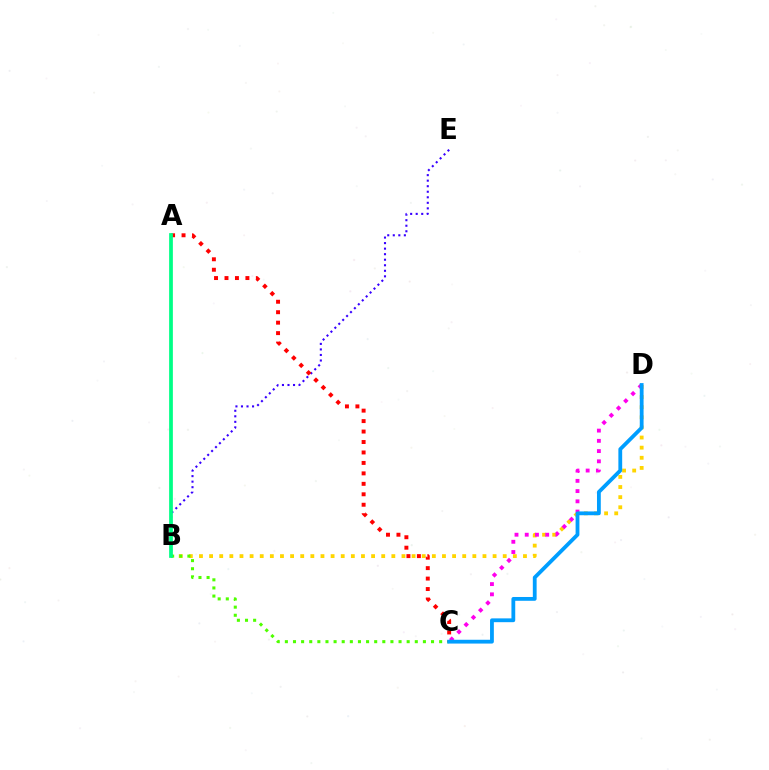{('B', 'D'): [{'color': '#ffd500', 'line_style': 'dotted', 'thickness': 2.75}], ('C', 'D'): [{'color': '#ff00ed', 'line_style': 'dotted', 'thickness': 2.78}, {'color': '#009eff', 'line_style': 'solid', 'thickness': 2.74}], ('B', 'C'): [{'color': '#4fff00', 'line_style': 'dotted', 'thickness': 2.21}], ('B', 'E'): [{'color': '#3700ff', 'line_style': 'dotted', 'thickness': 1.5}], ('A', 'C'): [{'color': '#ff0000', 'line_style': 'dotted', 'thickness': 2.84}], ('A', 'B'): [{'color': '#00ff86', 'line_style': 'solid', 'thickness': 2.69}]}